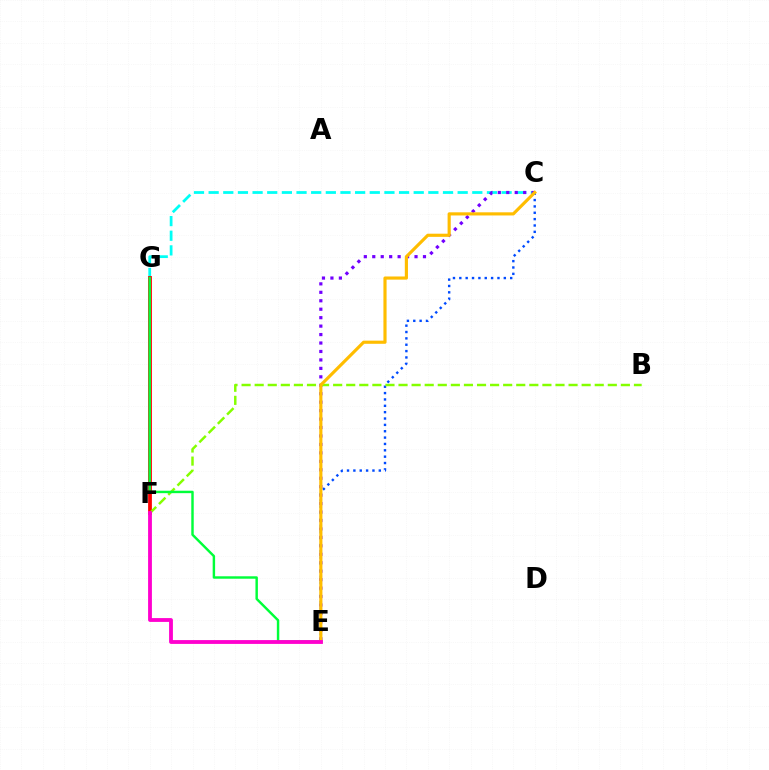{('C', 'G'): [{'color': '#00fff6', 'line_style': 'dashed', 'thickness': 1.99}], ('C', 'E'): [{'color': '#7200ff', 'line_style': 'dotted', 'thickness': 2.3}, {'color': '#004bff', 'line_style': 'dotted', 'thickness': 1.73}, {'color': '#ffbd00', 'line_style': 'solid', 'thickness': 2.27}], ('F', 'G'): [{'color': '#ff0000', 'line_style': 'solid', 'thickness': 2.72}], ('B', 'F'): [{'color': '#84ff00', 'line_style': 'dashed', 'thickness': 1.78}], ('E', 'G'): [{'color': '#00ff39', 'line_style': 'solid', 'thickness': 1.76}], ('E', 'F'): [{'color': '#ff00cf', 'line_style': 'solid', 'thickness': 2.75}]}